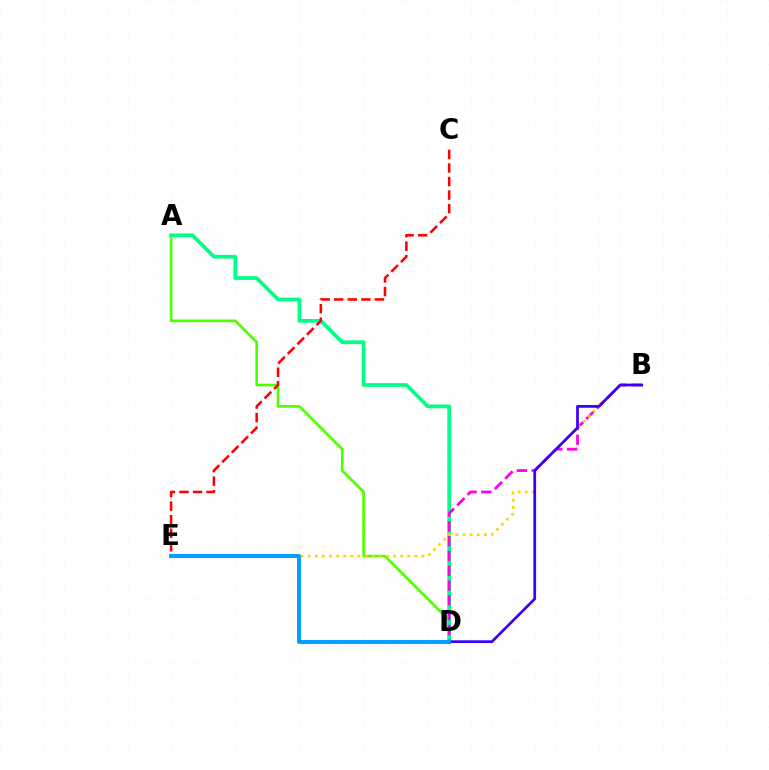{('A', 'D'): [{'color': '#4fff00', 'line_style': 'solid', 'thickness': 1.92}, {'color': '#00ff86', 'line_style': 'solid', 'thickness': 2.69}], ('B', 'D'): [{'color': '#ff00ed', 'line_style': 'dashed', 'thickness': 2.01}, {'color': '#3700ff', 'line_style': 'solid', 'thickness': 1.98}], ('C', 'E'): [{'color': '#ff0000', 'line_style': 'dashed', 'thickness': 1.84}], ('B', 'E'): [{'color': '#ffd500', 'line_style': 'dotted', 'thickness': 1.93}], ('D', 'E'): [{'color': '#009eff', 'line_style': 'solid', 'thickness': 2.82}]}